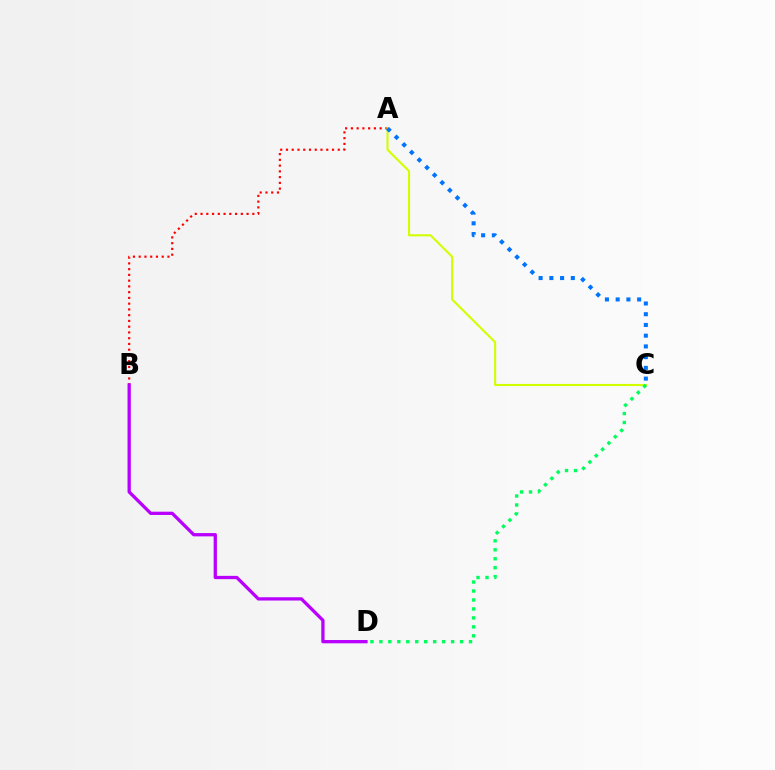{('A', 'B'): [{'color': '#ff0000', 'line_style': 'dotted', 'thickness': 1.56}], ('A', 'C'): [{'color': '#d1ff00', 'line_style': 'solid', 'thickness': 1.51}, {'color': '#0074ff', 'line_style': 'dotted', 'thickness': 2.92}], ('C', 'D'): [{'color': '#00ff5c', 'line_style': 'dotted', 'thickness': 2.44}], ('B', 'D'): [{'color': '#b900ff', 'line_style': 'solid', 'thickness': 2.36}]}